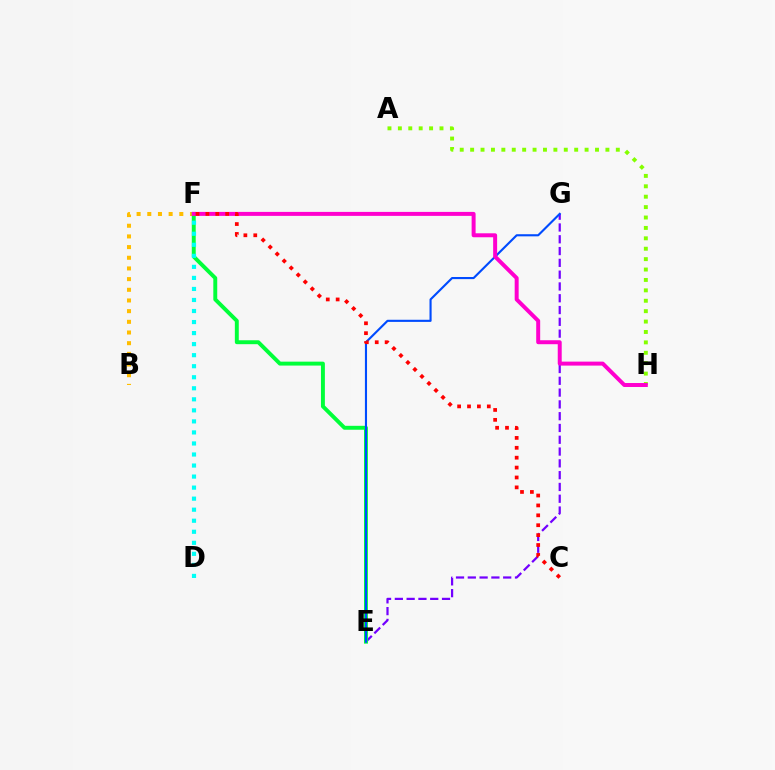{('B', 'F'): [{'color': '#ffbd00', 'line_style': 'dotted', 'thickness': 2.9}], ('A', 'H'): [{'color': '#84ff00', 'line_style': 'dotted', 'thickness': 2.83}], ('E', 'G'): [{'color': '#7200ff', 'line_style': 'dashed', 'thickness': 1.6}, {'color': '#004bff', 'line_style': 'solid', 'thickness': 1.53}], ('E', 'F'): [{'color': '#00ff39', 'line_style': 'solid', 'thickness': 2.82}], ('F', 'H'): [{'color': '#ff00cf', 'line_style': 'solid', 'thickness': 2.86}], ('D', 'F'): [{'color': '#00fff6', 'line_style': 'dotted', 'thickness': 3.0}], ('C', 'F'): [{'color': '#ff0000', 'line_style': 'dotted', 'thickness': 2.69}]}